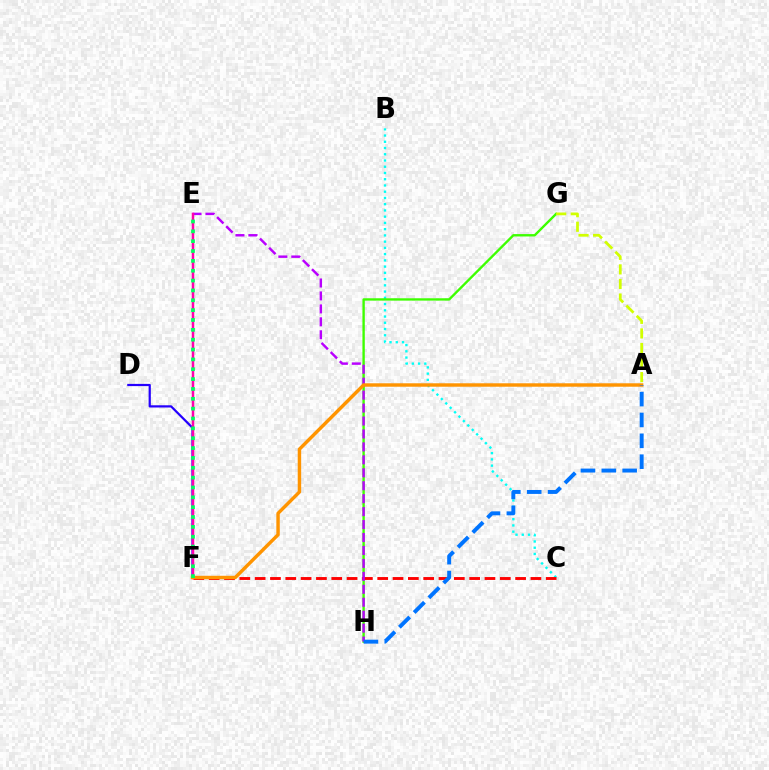{('D', 'F'): [{'color': '#2500ff', 'line_style': 'solid', 'thickness': 1.6}], ('B', 'C'): [{'color': '#00fff6', 'line_style': 'dotted', 'thickness': 1.7}], ('G', 'H'): [{'color': '#3dff00', 'line_style': 'solid', 'thickness': 1.71}], ('C', 'F'): [{'color': '#ff0000', 'line_style': 'dashed', 'thickness': 2.08}], ('A', 'G'): [{'color': '#d1ff00', 'line_style': 'dashed', 'thickness': 1.98}], ('E', 'H'): [{'color': '#b900ff', 'line_style': 'dashed', 'thickness': 1.76}], ('E', 'F'): [{'color': '#ff00ac', 'line_style': 'solid', 'thickness': 1.8}, {'color': '#00ff5c', 'line_style': 'dotted', 'thickness': 2.68}], ('A', 'F'): [{'color': '#ff9400', 'line_style': 'solid', 'thickness': 2.47}], ('A', 'H'): [{'color': '#0074ff', 'line_style': 'dashed', 'thickness': 2.83}]}